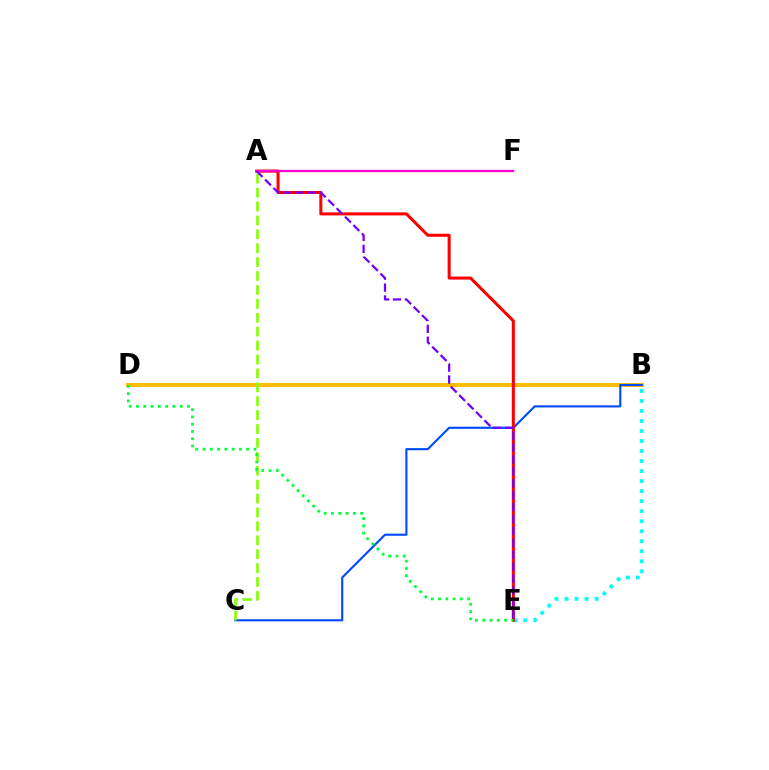{('B', 'E'): [{'color': '#00fff6', 'line_style': 'dotted', 'thickness': 2.72}], ('B', 'D'): [{'color': '#ffbd00', 'line_style': 'solid', 'thickness': 2.88}], ('B', 'C'): [{'color': '#004bff', 'line_style': 'solid', 'thickness': 1.53}], ('A', 'E'): [{'color': '#ff0000', 'line_style': 'solid', 'thickness': 2.2}, {'color': '#7200ff', 'line_style': 'dashed', 'thickness': 1.62}], ('A', 'C'): [{'color': '#84ff00', 'line_style': 'dashed', 'thickness': 1.89}], ('A', 'F'): [{'color': '#ff00cf', 'line_style': 'solid', 'thickness': 1.65}], ('D', 'E'): [{'color': '#00ff39', 'line_style': 'dotted', 'thickness': 1.98}]}